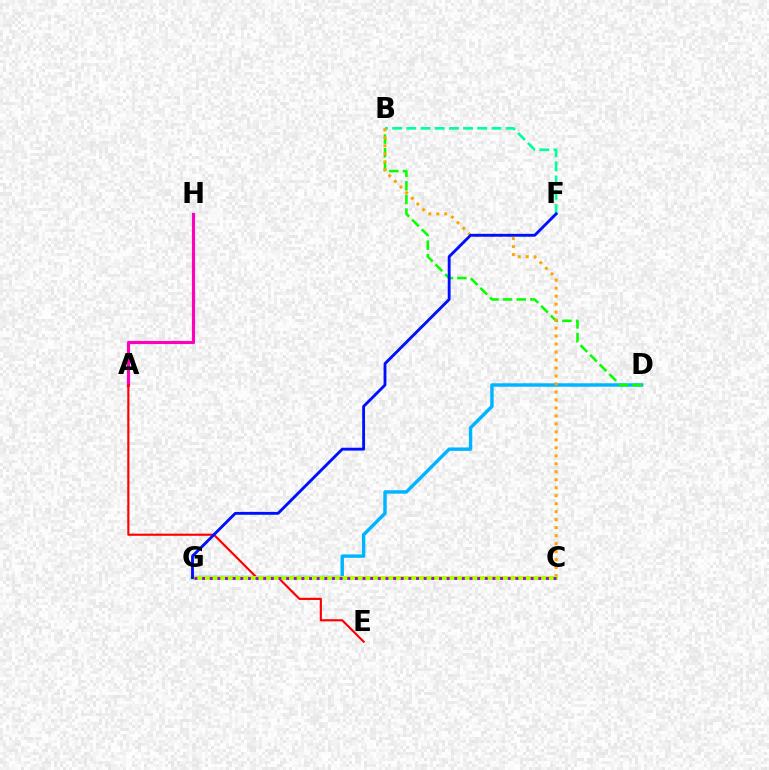{('A', 'H'): [{'color': '#ff00bd', 'line_style': 'solid', 'thickness': 2.26}], ('D', 'G'): [{'color': '#00b5ff', 'line_style': 'solid', 'thickness': 2.47}], ('B', 'D'): [{'color': '#08ff00', 'line_style': 'dashed', 'thickness': 1.85}], ('B', 'F'): [{'color': '#00ff9d', 'line_style': 'dashed', 'thickness': 1.93}], ('A', 'E'): [{'color': '#ff0000', 'line_style': 'solid', 'thickness': 1.55}], ('B', 'C'): [{'color': '#ffa500', 'line_style': 'dotted', 'thickness': 2.17}], ('C', 'G'): [{'color': '#b3ff00', 'line_style': 'solid', 'thickness': 2.82}, {'color': '#9b00ff', 'line_style': 'dotted', 'thickness': 2.08}], ('F', 'G'): [{'color': '#0010ff', 'line_style': 'solid', 'thickness': 2.07}]}